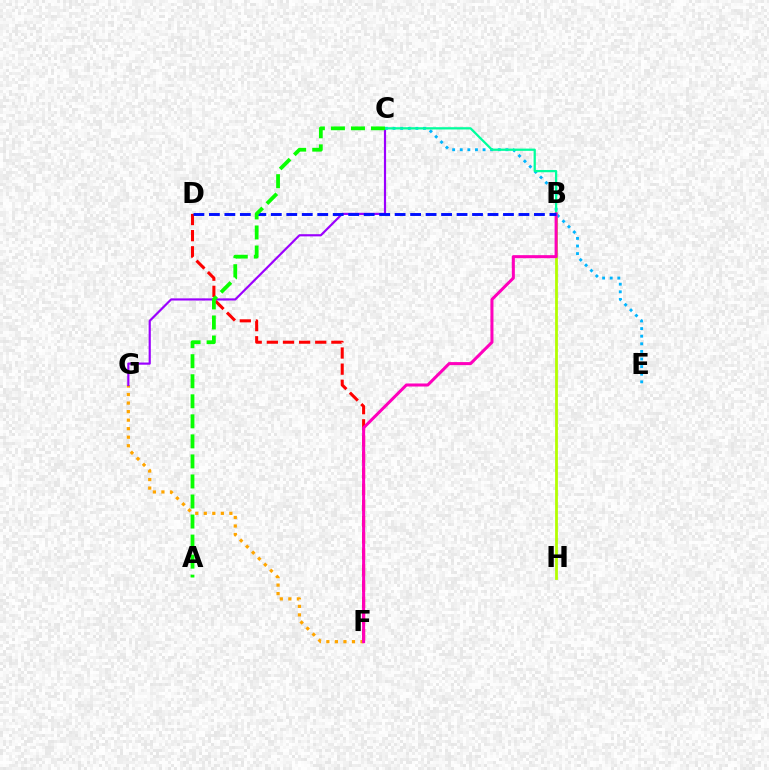{('B', 'H'): [{'color': '#b3ff00', 'line_style': 'solid', 'thickness': 2.0}], ('F', 'G'): [{'color': '#ffa500', 'line_style': 'dotted', 'thickness': 2.32}], ('C', 'G'): [{'color': '#9b00ff', 'line_style': 'solid', 'thickness': 1.57}], ('C', 'E'): [{'color': '#00b5ff', 'line_style': 'dotted', 'thickness': 2.07}], ('B', 'C'): [{'color': '#00ff9d', 'line_style': 'solid', 'thickness': 1.63}], ('D', 'F'): [{'color': '#ff0000', 'line_style': 'dashed', 'thickness': 2.19}], ('B', 'F'): [{'color': '#ff00bd', 'line_style': 'solid', 'thickness': 2.19}], ('B', 'D'): [{'color': '#0010ff', 'line_style': 'dashed', 'thickness': 2.1}], ('A', 'C'): [{'color': '#08ff00', 'line_style': 'dashed', 'thickness': 2.72}]}